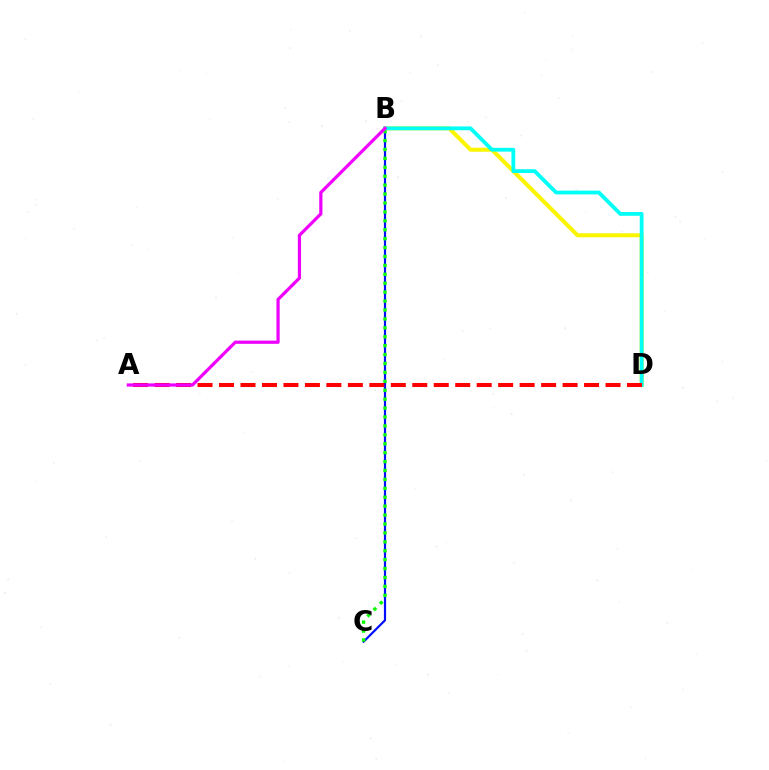{('B', 'C'): [{'color': '#0010ff', 'line_style': 'solid', 'thickness': 1.58}, {'color': '#08ff00', 'line_style': 'dotted', 'thickness': 2.42}], ('B', 'D'): [{'color': '#fcf500', 'line_style': 'solid', 'thickness': 2.91}, {'color': '#00fff6', 'line_style': 'solid', 'thickness': 2.74}], ('A', 'D'): [{'color': '#ff0000', 'line_style': 'dashed', 'thickness': 2.92}], ('A', 'B'): [{'color': '#ee00ff', 'line_style': 'solid', 'thickness': 2.31}]}